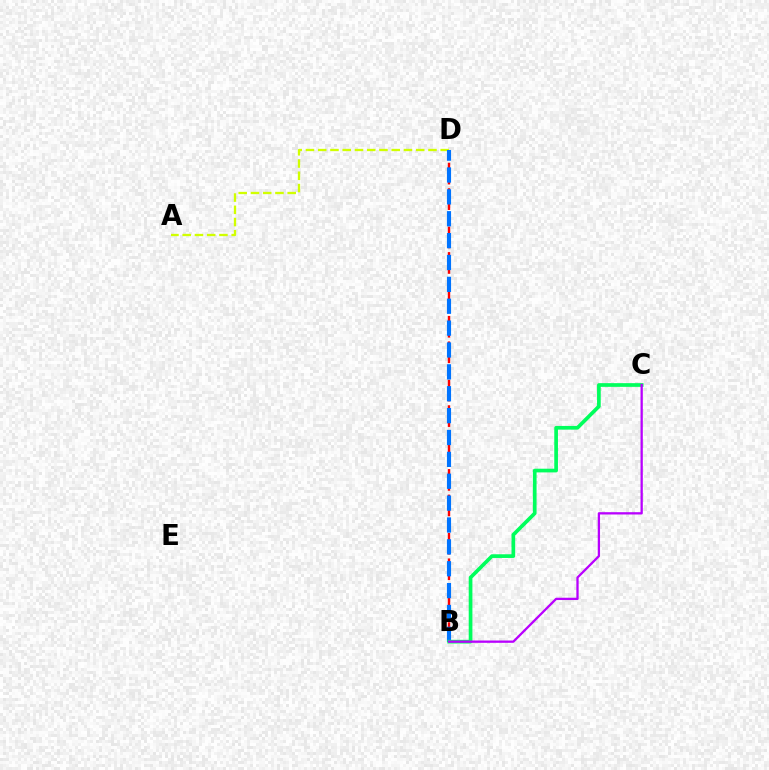{('A', 'D'): [{'color': '#d1ff00', 'line_style': 'dashed', 'thickness': 1.66}], ('B', 'D'): [{'color': '#ff0000', 'line_style': 'dashed', 'thickness': 1.73}, {'color': '#0074ff', 'line_style': 'dashed', 'thickness': 2.97}], ('B', 'C'): [{'color': '#00ff5c', 'line_style': 'solid', 'thickness': 2.66}, {'color': '#b900ff', 'line_style': 'solid', 'thickness': 1.65}]}